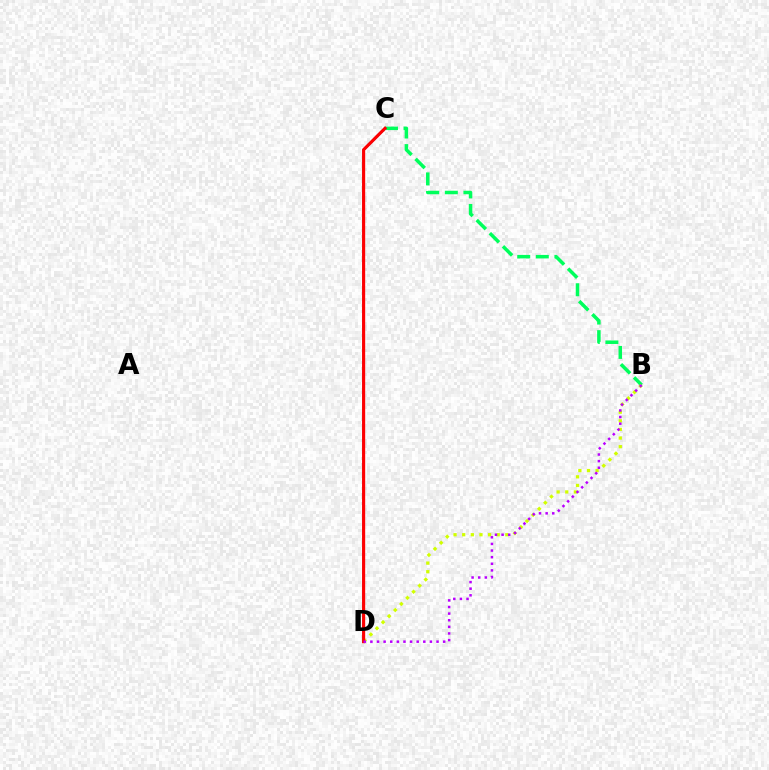{('B', 'C'): [{'color': '#00ff5c', 'line_style': 'dashed', 'thickness': 2.52}], ('B', 'D'): [{'color': '#d1ff00', 'line_style': 'dotted', 'thickness': 2.34}, {'color': '#b900ff', 'line_style': 'dotted', 'thickness': 1.8}], ('C', 'D'): [{'color': '#0074ff', 'line_style': 'solid', 'thickness': 1.73}, {'color': '#ff0000', 'line_style': 'solid', 'thickness': 2.25}]}